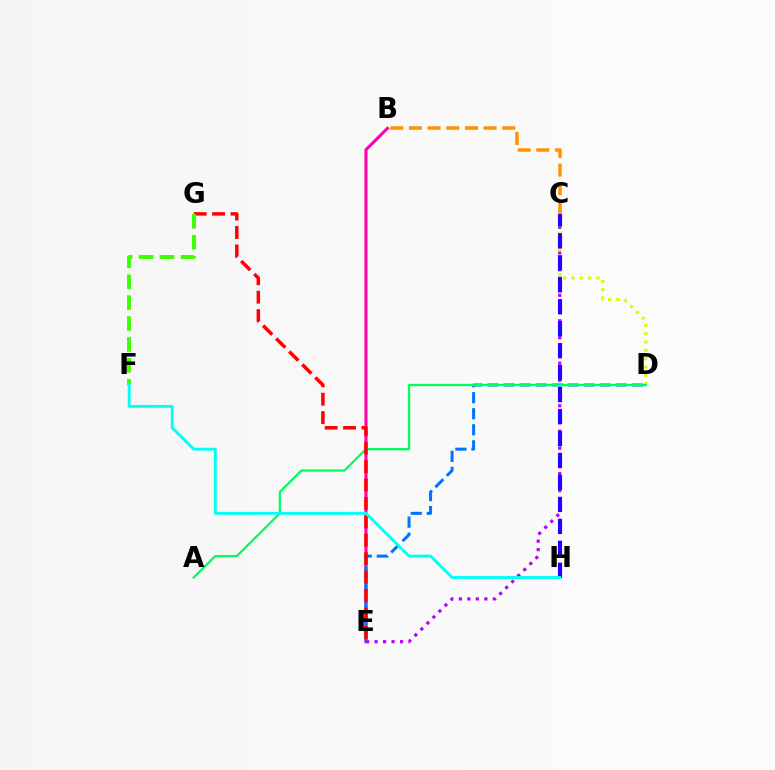{('C', 'E'): [{'color': '#b900ff', 'line_style': 'dotted', 'thickness': 2.31}], ('C', 'D'): [{'color': '#d1ff00', 'line_style': 'dotted', 'thickness': 2.25}], ('B', 'E'): [{'color': '#ff00ac', 'line_style': 'solid', 'thickness': 2.21}], ('D', 'E'): [{'color': '#0074ff', 'line_style': 'dashed', 'thickness': 2.18}], ('A', 'D'): [{'color': '#00ff5c', 'line_style': 'solid', 'thickness': 1.64}], ('E', 'G'): [{'color': '#ff0000', 'line_style': 'dashed', 'thickness': 2.5}], ('C', 'H'): [{'color': '#2500ff', 'line_style': 'dashed', 'thickness': 2.98}], ('F', 'G'): [{'color': '#3dff00', 'line_style': 'dashed', 'thickness': 2.84}], ('B', 'C'): [{'color': '#ff9400', 'line_style': 'dashed', 'thickness': 2.54}], ('F', 'H'): [{'color': '#00fff6', 'line_style': 'solid', 'thickness': 2.07}]}